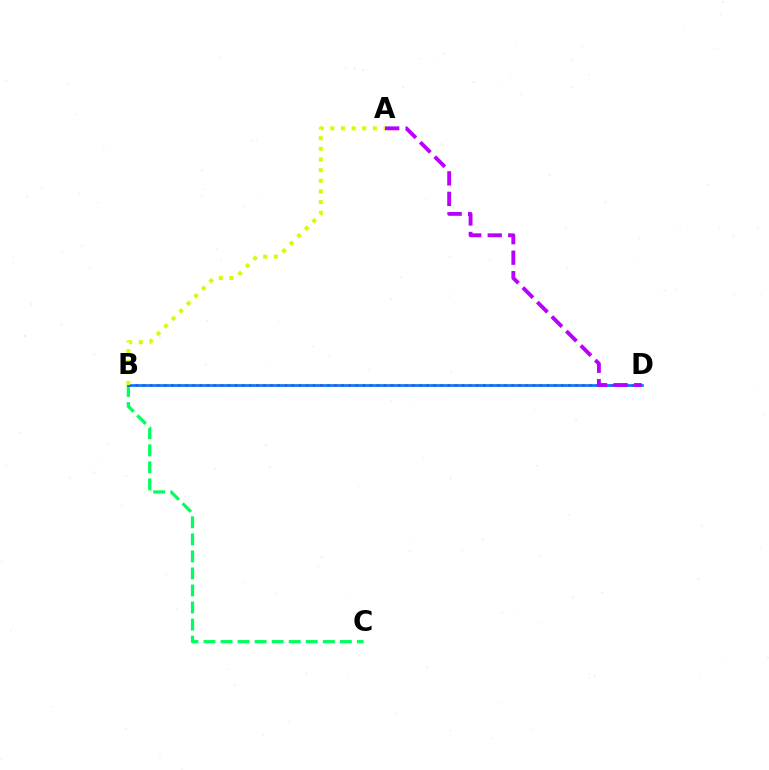{('B', 'C'): [{'color': '#00ff5c', 'line_style': 'dashed', 'thickness': 2.32}], ('B', 'D'): [{'color': '#ff0000', 'line_style': 'dotted', 'thickness': 1.93}, {'color': '#0074ff', 'line_style': 'solid', 'thickness': 1.9}], ('A', 'D'): [{'color': '#b900ff', 'line_style': 'dashed', 'thickness': 2.78}], ('A', 'B'): [{'color': '#d1ff00', 'line_style': 'dotted', 'thickness': 2.89}]}